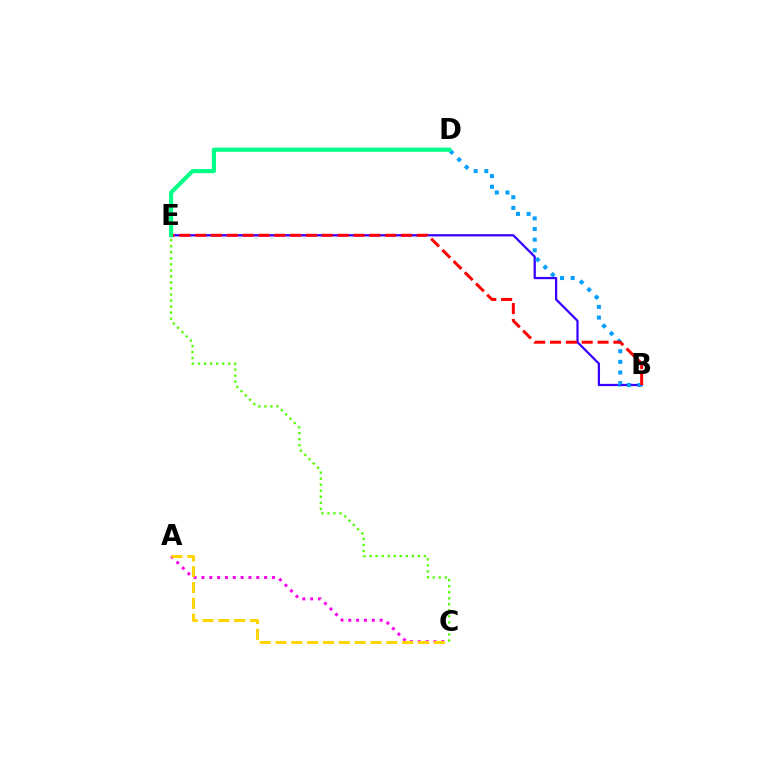{('A', 'C'): [{'color': '#ff00ed', 'line_style': 'dotted', 'thickness': 2.13}, {'color': '#ffd500', 'line_style': 'dashed', 'thickness': 2.15}], ('B', 'E'): [{'color': '#3700ff', 'line_style': 'solid', 'thickness': 1.62}, {'color': '#ff0000', 'line_style': 'dashed', 'thickness': 2.15}], ('B', 'D'): [{'color': '#009eff', 'line_style': 'dotted', 'thickness': 2.89}], ('C', 'E'): [{'color': '#4fff00', 'line_style': 'dotted', 'thickness': 1.64}], ('D', 'E'): [{'color': '#00ff86', 'line_style': 'solid', 'thickness': 2.98}]}